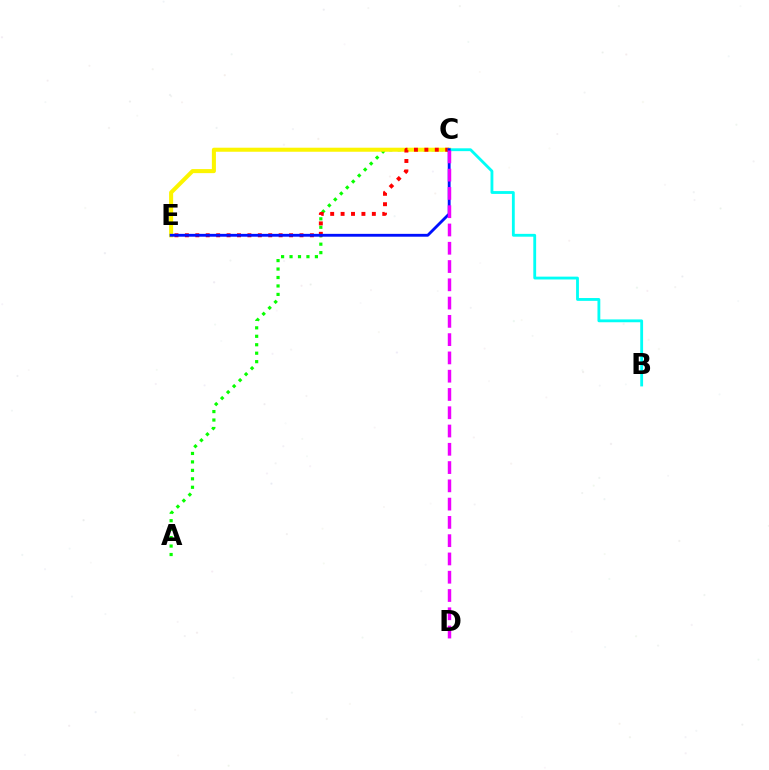{('A', 'C'): [{'color': '#08ff00', 'line_style': 'dotted', 'thickness': 2.3}], ('C', 'E'): [{'color': '#fcf500', 'line_style': 'solid', 'thickness': 2.91}, {'color': '#ff0000', 'line_style': 'dotted', 'thickness': 2.83}, {'color': '#0010ff', 'line_style': 'solid', 'thickness': 2.05}], ('B', 'C'): [{'color': '#00fff6', 'line_style': 'solid', 'thickness': 2.04}], ('C', 'D'): [{'color': '#ee00ff', 'line_style': 'dashed', 'thickness': 2.48}]}